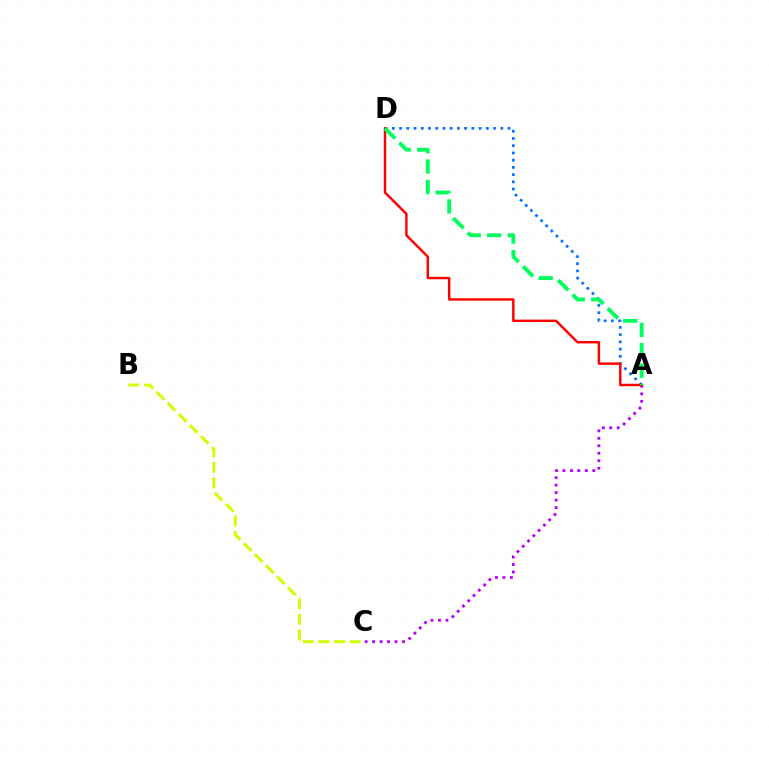{('A', 'C'): [{'color': '#b900ff', 'line_style': 'dotted', 'thickness': 2.03}], ('A', 'D'): [{'color': '#0074ff', 'line_style': 'dotted', 'thickness': 1.96}, {'color': '#ff0000', 'line_style': 'solid', 'thickness': 1.76}, {'color': '#00ff5c', 'line_style': 'dashed', 'thickness': 2.78}], ('B', 'C'): [{'color': '#d1ff00', 'line_style': 'dashed', 'thickness': 2.12}]}